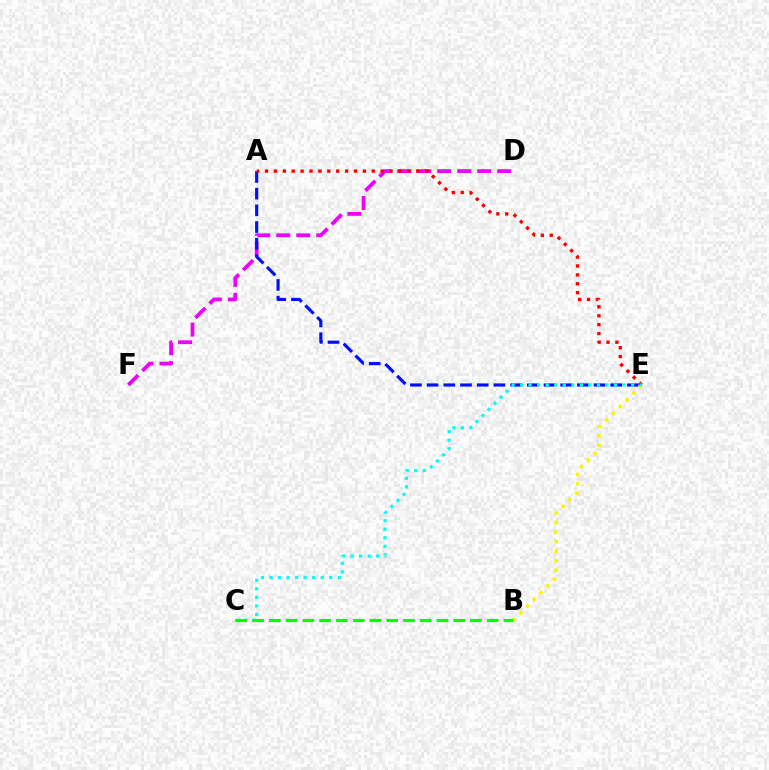{('D', 'F'): [{'color': '#ee00ff', 'line_style': 'dashed', 'thickness': 2.72}], ('A', 'E'): [{'color': '#0010ff', 'line_style': 'dashed', 'thickness': 2.27}, {'color': '#ff0000', 'line_style': 'dotted', 'thickness': 2.42}], ('B', 'E'): [{'color': '#fcf500', 'line_style': 'dotted', 'thickness': 2.59}], ('C', 'E'): [{'color': '#00fff6', 'line_style': 'dotted', 'thickness': 2.32}], ('B', 'C'): [{'color': '#08ff00', 'line_style': 'dashed', 'thickness': 2.28}]}